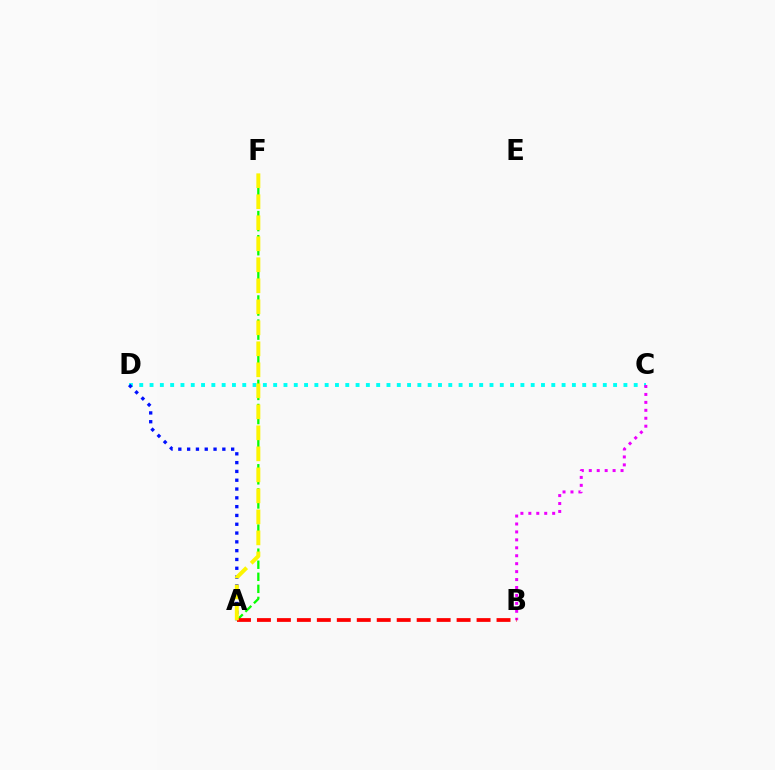{('C', 'D'): [{'color': '#00fff6', 'line_style': 'dotted', 'thickness': 2.8}], ('B', 'C'): [{'color': '#ee00ff', 'line_style': 'dotted', 'thickness': 2.16}], ('A', 'D'): [{'color': '#0010ff', 'line_style': 'dotted', 'thickness': 2.39}], ('A', 'F'): [{'color': '#08ff00', 'line_style': 'dashed', 'thickness': 1.64}, {'color': '#fcf500', 'line_style': 'dashed', 'thickness': 2.85}], ('A', 'B'): [{'color': '#ff0000', 'line_style': 'dashed', 'thickness': 2.71}]}